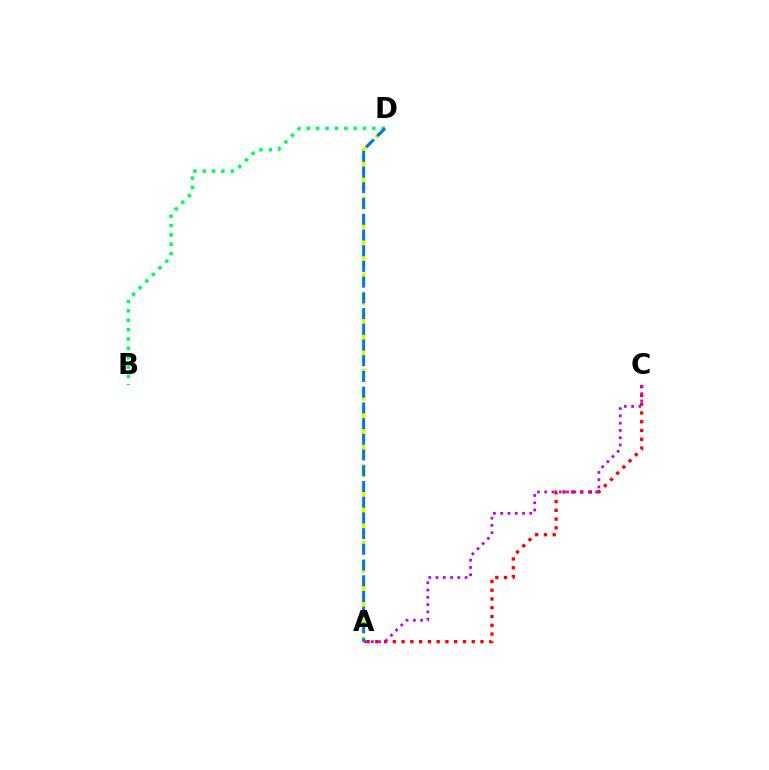{('A', 'C'): [{'color': '#ff0000', 'line_style': 'dotted', 'thickness': 2.38}, {'color': '#b900ff', 'line_style': 'dotted', 'thickness': 1.98}], ('A', 'D'): [{'color': '#d1ff00', 'line_style': 'dashed', 'thickness': 2.6}, {'color': '#0074ff', 'line_style': 'dashed', 'thickness': 2.14}], ('B', 'D'): [{'color': '#00ff5c', 'line_style': 'dotted', 'thickness': 2.55}]}